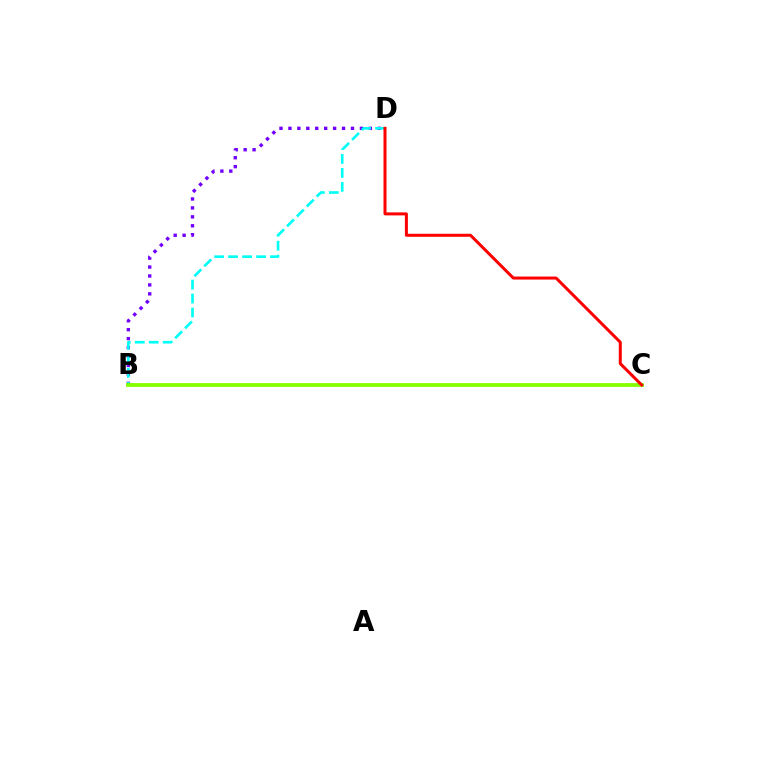{('B', 'D'): [{'color': '#7200ff', 'line_style': 'dotted', 'thickness': 2.43}, {'color': '#00fff6', 'line_style': 'dashed', 'thickness': 1.9}], ('B', 'C'): [{'color': '#84ff00', 'line_style': 'solid', 'thickness': 2.75}], ('C', 'D'): [{'color': '#ff0000', 'line_style': 'solid', 'thickness': 2.17}]}